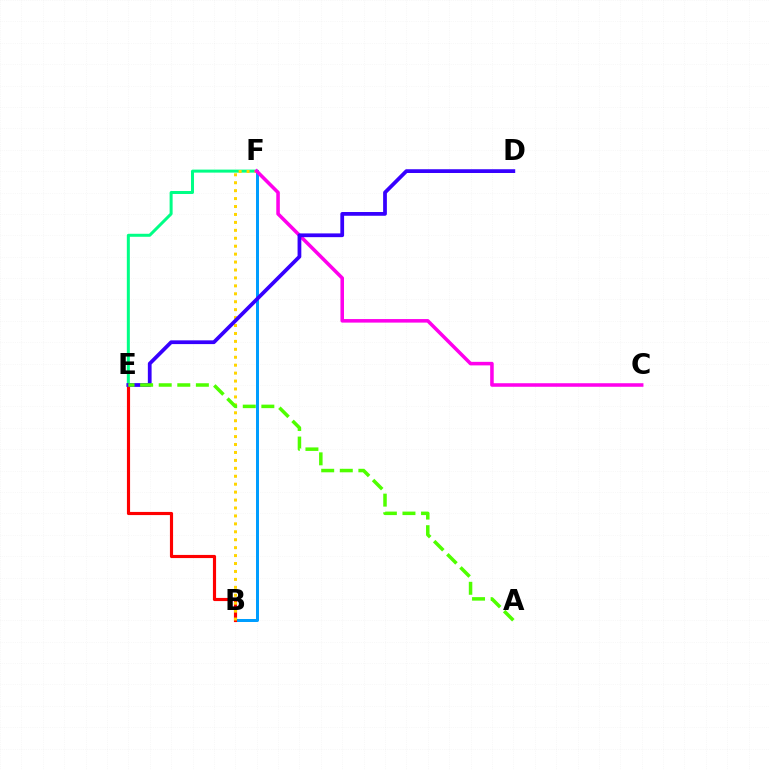{('B', 'F'): [{'color': '#009eff', 'line_style': 'solid', 'thickness': 2.16}, {'color': '#ffd500', 'line_style': 'dotted', 'thickness': 2.16}], ('E', 'F'): [{'color': '#00ff86', 'line_style': 'solid', 'thickness': 2.17}], ('B', 'E'): [{'color': '#ff0000', 'line_style': 'solid', 'thickness': 2.27}], ('C', 'F'): [{'color': '#ff00ed', 'line_style': 'solid', 'thickness': 2.55}], ('D', 'E'): [{'color': '#3700ff', 'line_style': 'solid', 'thickness': 2.7}], ('A', 'E'): [{'color': '#4fff00', 'line_style': 'dashed', 'thickness': 2.52}]}